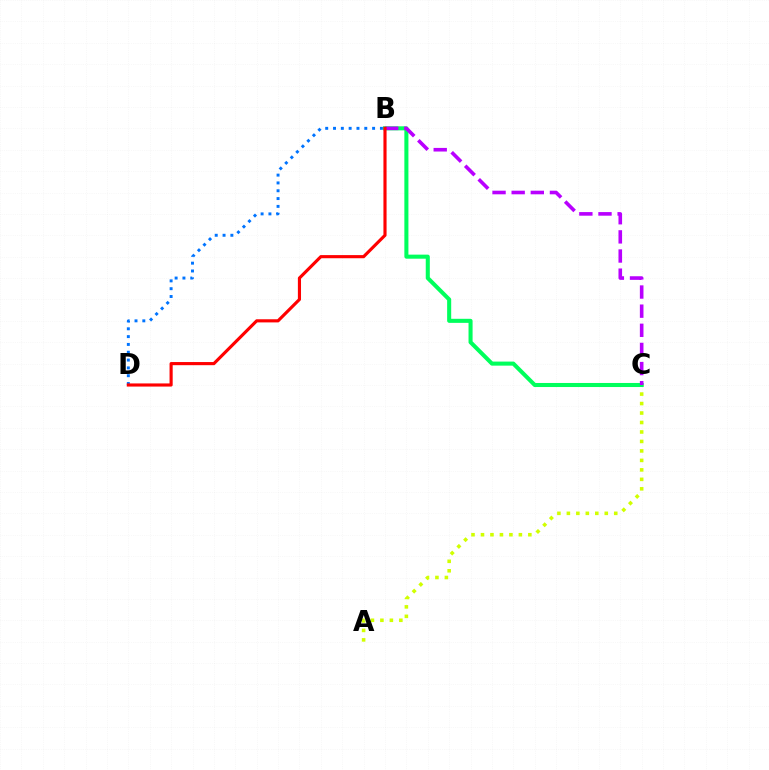{('A', 'C'): [{'color': '#d1ff00', 'line_style': 'dotted', 'thickness': 2.57}], ('B', 'C'): [{'color': '#00ff5c', 'line_style': 'solid', 'thickness': 2.92}, {'color': '#b900ff', 'line_style': 'dashed', 'thickness': 2.6}], ('B', 'D'): [{'color': '#0074ff', 'line_style': 'dotted', 'thickness': 2.12}, {'color': '#ff0000', 'line_style': 'solid', 'thickness': 2.26}]}